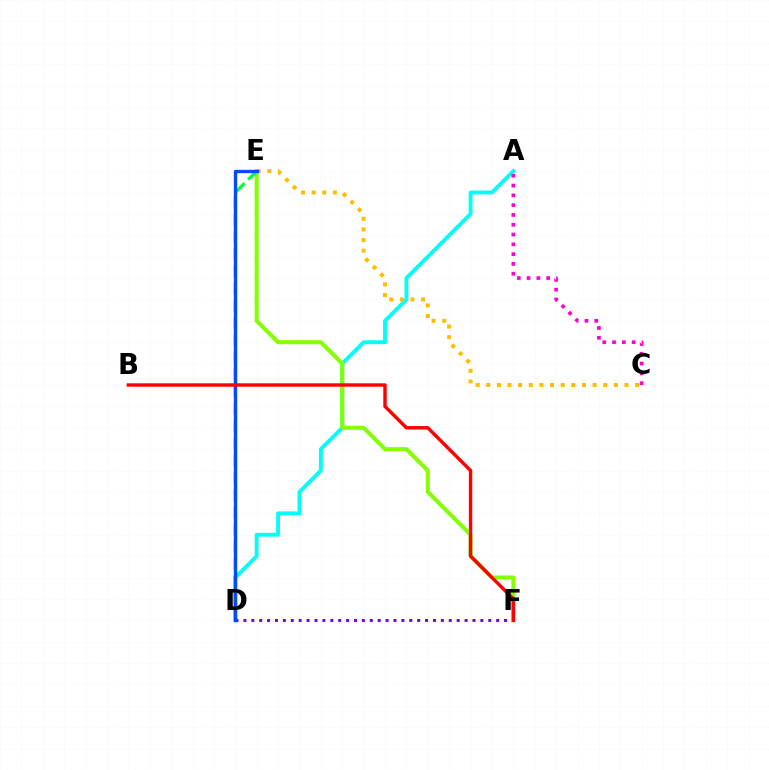{('A', 'D'): [{'color': '#00fff6', 'line_style': 'solid', 'thickness': 2.77}], ('E', 'F'): [{'color': '#84ff00', 'line_style': 'solid', 'thickness': 2.9}], ('D', 'F'): [{'color': '#7200ff', 'line_style': 'dotted', 'thickness': 2.15}], ('A', 'C'): [{'color': '#ff00cf', 'line_style': 'dotted', 'thickness': 2.66}], ('D', 'E'): [{'color': '#00ff39', 'line_style': 'dashed', 'thickness': 2.34}, {'color': '#004bff', 'line_style': 'solid', 'thickness': 2.41}], ('C', 'E'): [{'color': '#ffbd00', 'line_style': 'dotted', 'thickness': 2.89}], ('B', 'F'): [{'color': '#ff0000', 'line_style': 'solid', 'thickness': 2.46}]}